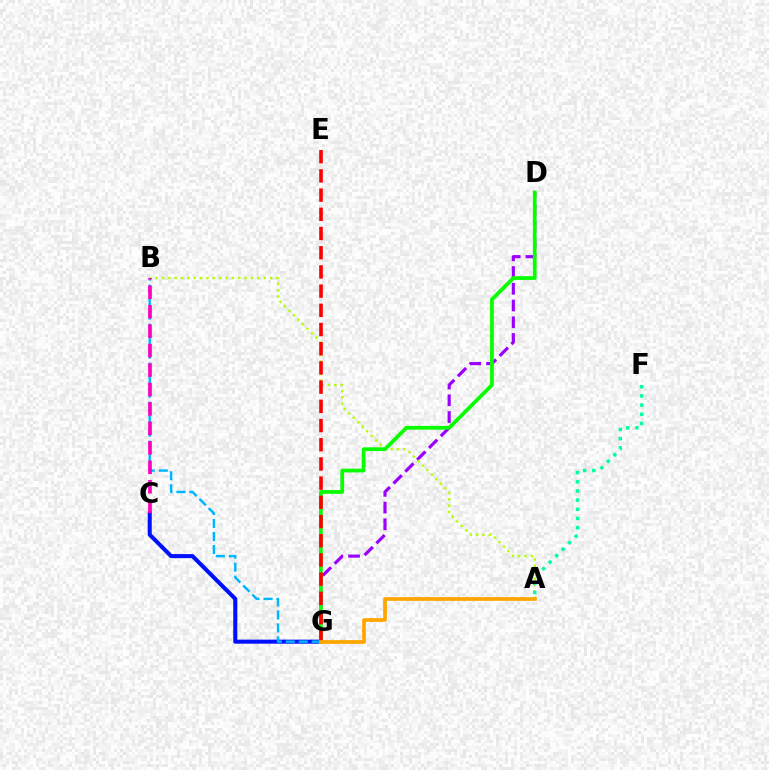{('C', 'G'): [{'color': '#0010ff', 'line_style': 'solid', 'thickness': 2.92}], ('D', 'G'): [{'color': '#9b00ff', 'line_style': 'dashed', 'thickness': 2.27}, {'color': '#08ff00', 'line_style': 'solid', 'thickness': 2.69}], ('B', 'G'): [{'color': '#00b5ff', 'line_style': 'dashed', 'thickness': 1.77}], ('A', 'B'): [{'color': '#b3ff00', 'line_style': 'dotted', 'thickness': 1.73}], ('A', 'F'): [{'color': '#00ff9d', 'line_style': 'dotted', 'thickness': 2.49}], ('E', 'G'): [{'color': '#ff0000', 'line_style': 'dashed', 'thickness': 2.61}], ('B', 'C'): [{'color': '#ff00bd', 'line_style': 'dashed', 'thickness': 2.64}], ('A', 'G'): [{'color': '#ffa500', 'line_style': 'solid', 'thickness': 2.68}]}